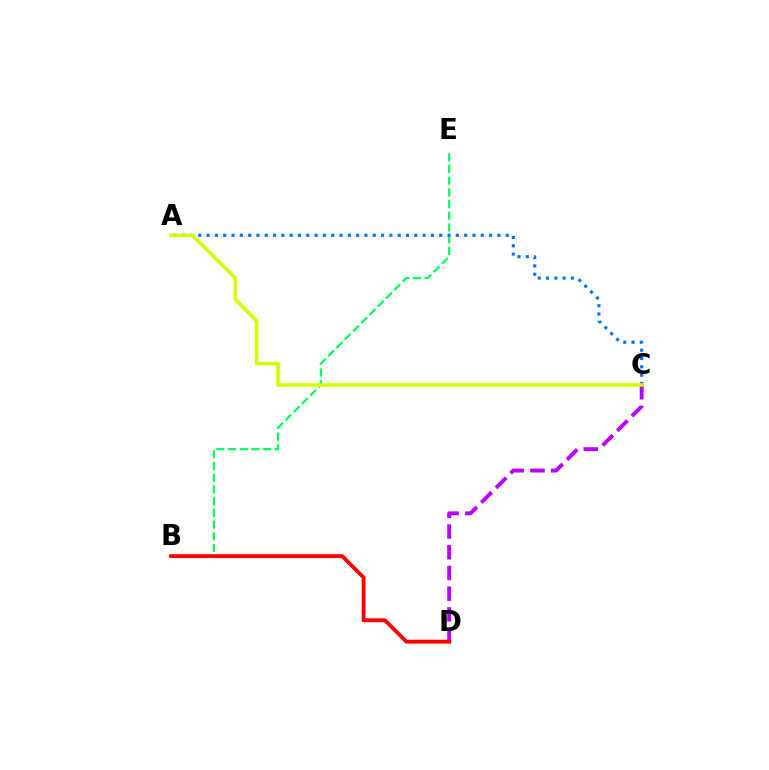{('B', 'E'): [{'color': '#00ff5c', 'line_style': 'dashed', 'thickness': 1.59}], ('C', 'D'): [{'color': '#b900ff', 'line_style': 'dashed', 'thickness': 2.81}], ('A', 'C'): [{'color': '#0074ff', 'line_style': 'dotted', 'thickness': 2.26}, {'color': '#d1ff00', 'line_style': 'solid', 'thickness': 2.56}], ('B', 'D'): [{'color': '#ff0000', 'line_style': 'solid', 'thickness': 2.77}]}